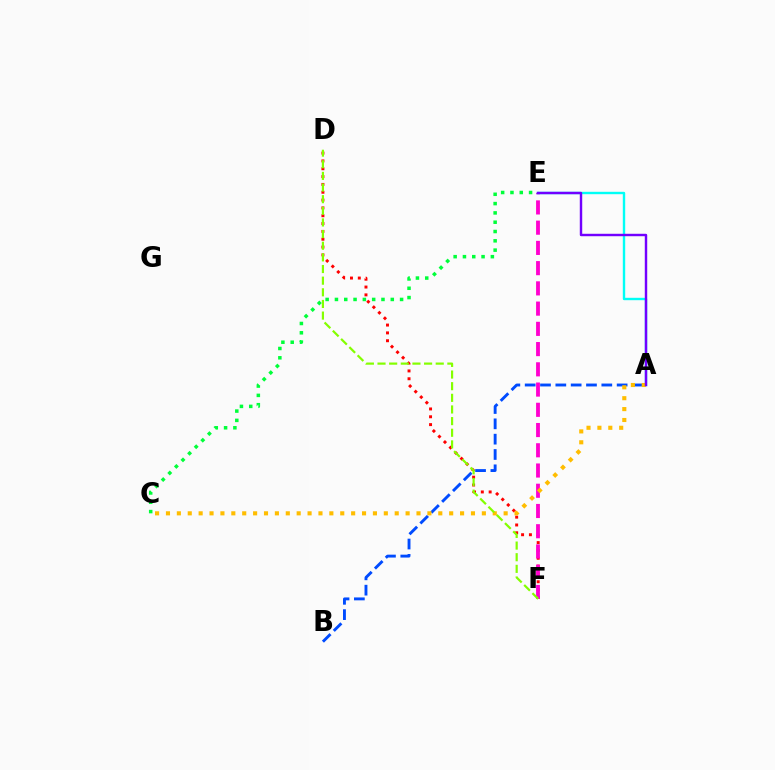{('D', 'F'): [{'color': '#ff0000', 'line_style': 'dotted', 'thickness': 2.13}, {'color': '#84ff00', 'line_style': 'dashed', 'thickness': 1.58}], ('A', 'B'): [{'color': '#004bff', 'line_style': 'dashed', 'thickness': 2.08}], ('E', 'F'): [{'color': '#ff00cf', 'line_style': 'dashed', 'thickness': 2.75}], ('A', 'E'): [{'color': '#00fff6', 'line_style': 'solid', 'thickness': 1.72}, {'color': '#7200ff', 'line_style': 'solid', 'thickness': 1.75}], ('A', 'C'): [{'color': '#ffbd00', 'line_style': 'dotted', 'thickness': 2.96}], ('C', 'E'): [{'color': '#00ff39', 'line_style': 'dotted', 'thickness': 2.53}]}